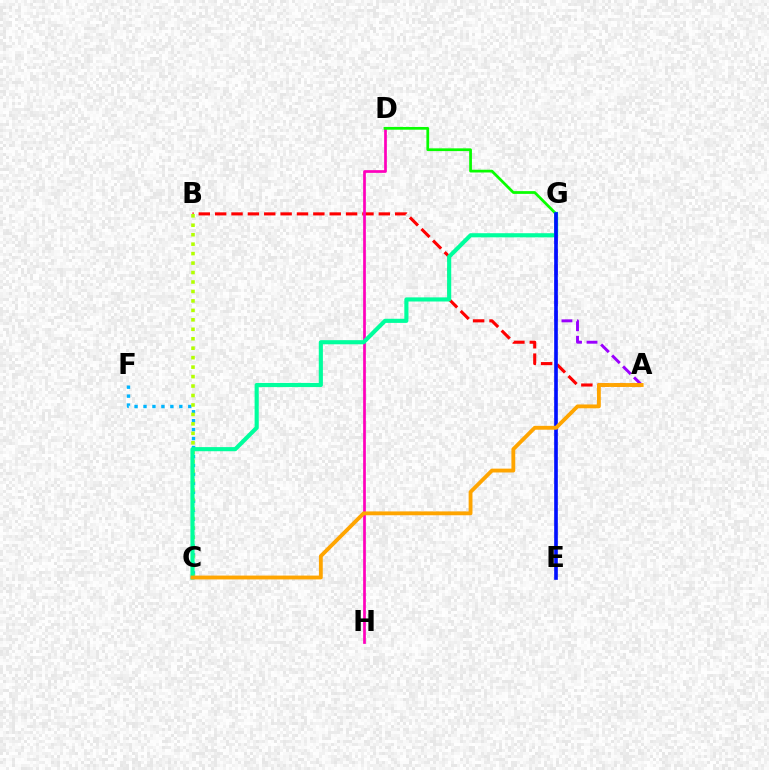{('A', 'B'): [{'color': '#ff0000', 'line_style': 'dashed', 'thickness': 2.22}], ('C', 'F'): [{'color': '#00b5ff', 'line_style': 'dotted', 'thickness': 2.43}], ('D', 'H'): [{'color': '#ff00bd', 'line_style': 'solid', 'thickness': 1.95}], ('A', 'G'): [{'color': '#9b00ff', 'line_style': 'dashed', 'thickness': 2.1}], ('B', 'C'): [{'color': '#b3ff00', 'line_style': 'dotted', 'thickness': 2.57}], ('D', 'G'): [{'color': '#08ff00', 'line_style': 'solid', 'thickness': 1.98}], ('C', 'G'): [{'color': '#00ff9d', 'line_style': 'solid', 'thickness': 2.97}], ('E', 'G'): [{'color': '#0010ff', 'line_style': 'solid', 'thickness': 2.63}], ('A', 'C'): [{'color': '#ffa500', 'line_style': 'solid', 'thickness': 2.77}]}